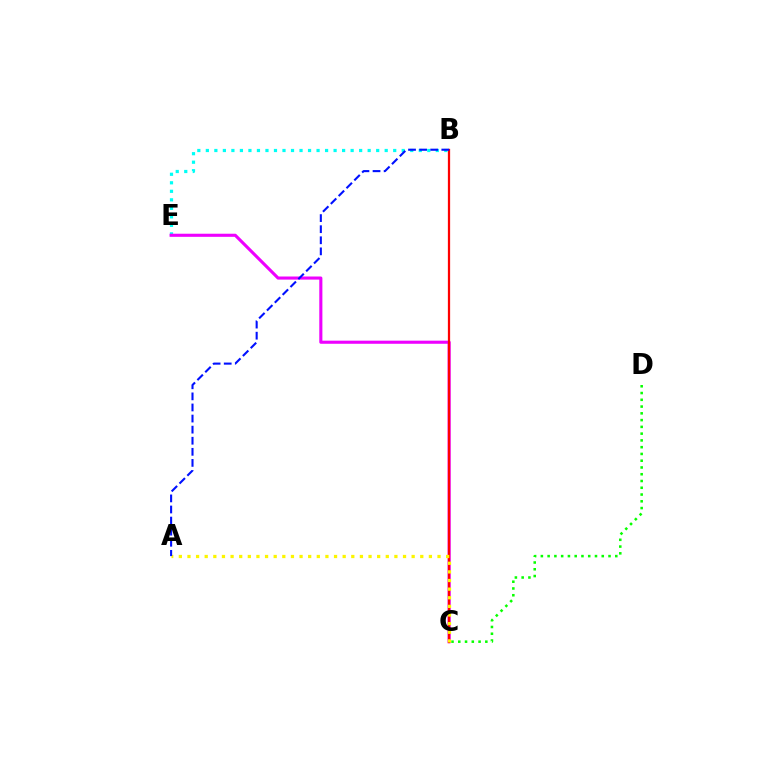{('B', 'E'): [{'color': '#00fff6', 'line_style': 'dotted', 'thickness': 2.31}], ('C', 'E'): [{'color': '#ee00ff', 'line_style': 'solid', 'thickness': 2.23}], ('C', 'D'): [{'color': '#08ff00', 'line_style': 'dotted', 'thickness': 1.84}], ('B', 'C'): [{'color': '#ff0000', 'line_style': 'solid', 'thickness': 1.63}], ('A', 'C'): [{'color': '#fcf500', 'line_style': 'dotted', 'thickness': 2.34}], ('A', 'B'): [{'color': '#0010ff', 'line_style': 'dashed', 'thickness': 1.51}]}